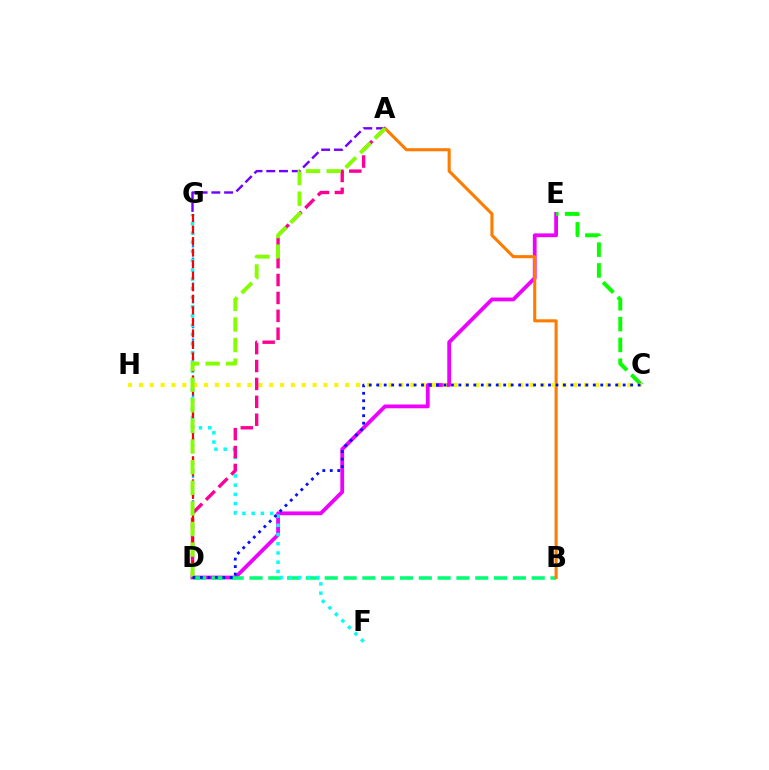{('D', 'E'): [{'color': '#ee00ff', 'line_style': 'solid', 'thickness': 2.73}], ('C', 'E'): [{'color': '#08ff00', 'line_style': 'dashed', 'thickness': 2.83}], ('D', 'G'): [{'color': '#008cff', 'line_style': 'dotted', 'thickness': 1.69}, {'color': '#ff0000', 'line_style': 'dashed', 'thickness': 1.57}], ('B', 'D'): [{'color': '#00ff74', 'line_style': 'dashed', 'thickness': 2.56}], ('A', 'B'): [{'color': '#ff7c00', 'line_style': 'solid', 'thickness': 2.23}], ('C', 'H'): [{'color': '#fcf500', 'line_style': 'dotted', 'thickness': 2.95}], ('A', 'G'): [{'color': '#7200ff', 'line_style': 'dashed', 'thickness': 1.73}], ('F', 'G'): [{'color': '#00fff6', 'line_style': 'dotted', 'thickness': 2.5}], ('A', 'D'): [{'color': '#ff0094', 'line_style': 'dashed', 'thickness': 2.43}, {'color': '#84ff00', 'line_style': 'dashed', 'thickness': 2.8}], ('C', 'D'): [{'color': '#0010ff', 'line_style': 'dotted', 'thickness': 2.03}]}